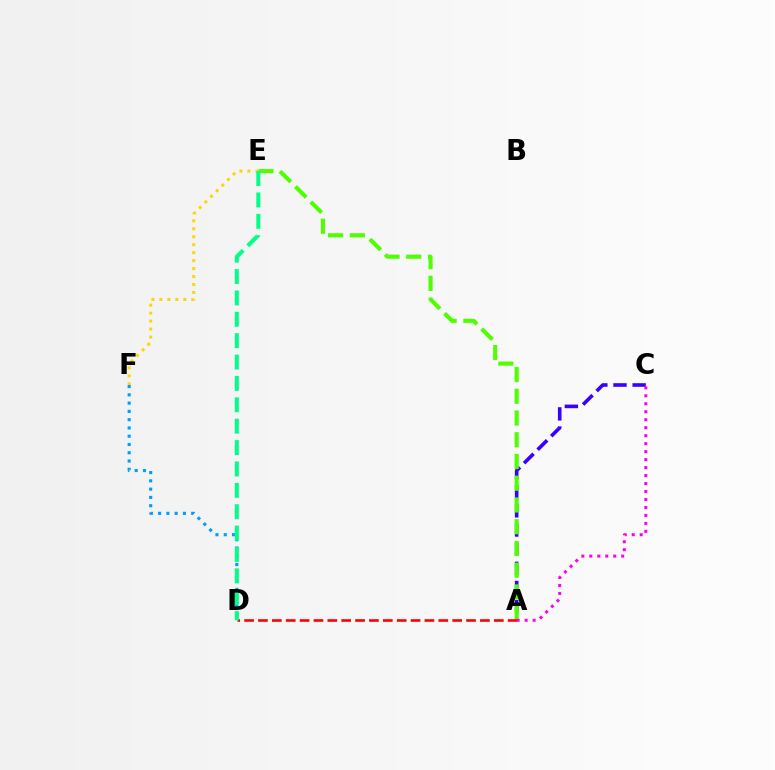{('A', 'C'): [{'color': '#3700ff', 'line_style': 'dashed', 'thickness': 2.6}, {'color': '#ff00ed', 'line_style': 'dotted', 'thickness': 2.17}], ('A', 'E'): [{'color': '#4fff00', 'line_style': 'dashed', 'thickness': 2.95}], ('E', 'F'): [{'color': '#ffd500', 'line_style': 'dotted', 'thickness': 2.16}], ('D', 'F'): [{'color': '#009eff', 'line_style': 'dotted', 'thickness': 2.25}], ('A', 'D'): [{'color': '#ff0000', 'line_style': 'dashed', 'thickness': 1.88}], ('D', 'E'): [{'color': '#00ff86', 'line_style': 'dashed', 'thickness': 2.9}]}